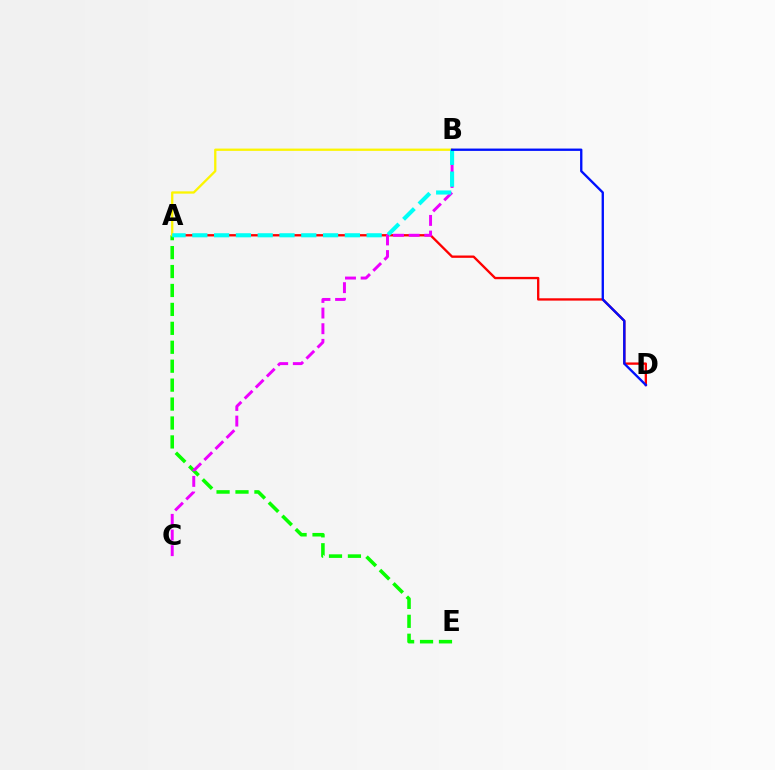{('A', 'D'): [{'color': '#ff0000', 'line_style': 'solid', 'thickness': 1.68}], ('A', 'E'): [{'color': '#08ff00', 'line_style': 'dashed', 'thickness': 2.57}], ('B', 'C'): [{'color': '#ee00ff', 'line_style': 'dashed', 'thickness': 2.13}], ('A', 'B'): [{'color': '#fcf500', 'line_style': 'solid', 'thickness': 1.65}, {'color': '#00fff6', 'line_style': 'dashed', 'thickness': 2.96}], ('B', 'D'): [{'color': '#0010ff', 'line_style': 'solid', 'thickness': 1.69}]}